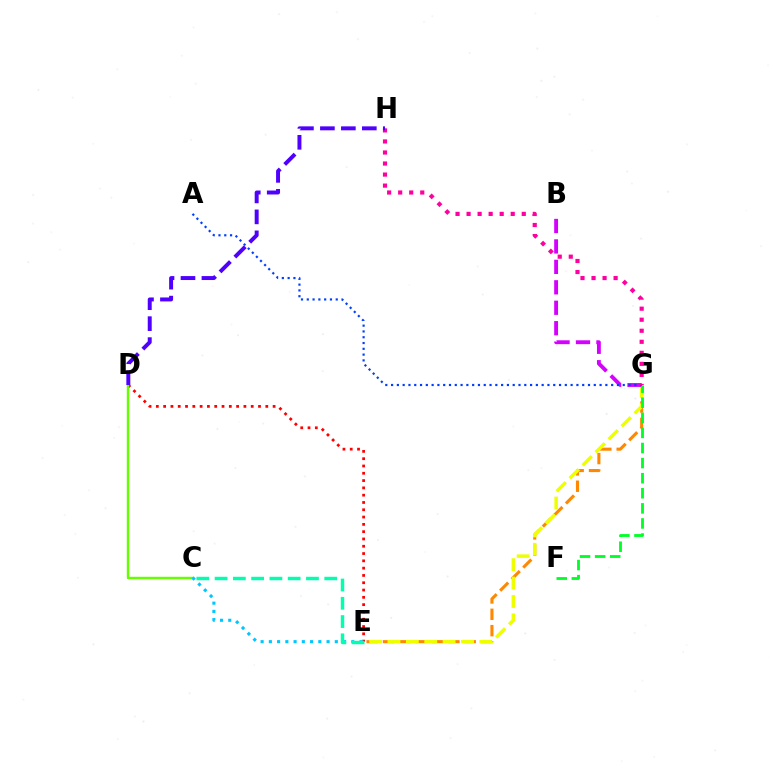{('E', 'G'): [{'color': '#ff8800', 'line_style': 'dashed', 'thickness': 2.22}, {'color': '#eeff00', 'line_style': 'dashed', 'thickness': 2.5}], ('B', 'G'): [{'color': '#d600ff', 'line_style': 'dashed', 'thickness': 2.78}], ('D', 'E'): [{'color': '#ff0000', 'line_style': 'dotted', 'thickness': 1.98}], ('F', 'G'): [{'color': '#00ff27', 'line_style': 'dashed', 'thickness': 2.05}], ('C', 'D'): [{'color': '#66ff00', 'line_style': 'solid', 'thickness': 1.75}], ('A', 'G'): [{'color': '#003fff', 'line_style': 'dotted', 'thickness': 1.57}], ('C', 'E'): [{'color': '#00c7ff', 'line_style': 'dotted', 'thickness': 2.24}, {'color': '#00ffaf', 'line_style': 'dashed', 'thickness': 2.48}], ('G', 'H'): [{'color': '#ff00a0', 'line_style': 'dotted', 'thickness': 3.0}], ('D', 'H'): [{'color': '#4f00ff', 'line_style': 'dashed', 'thickness': 2.85}]}